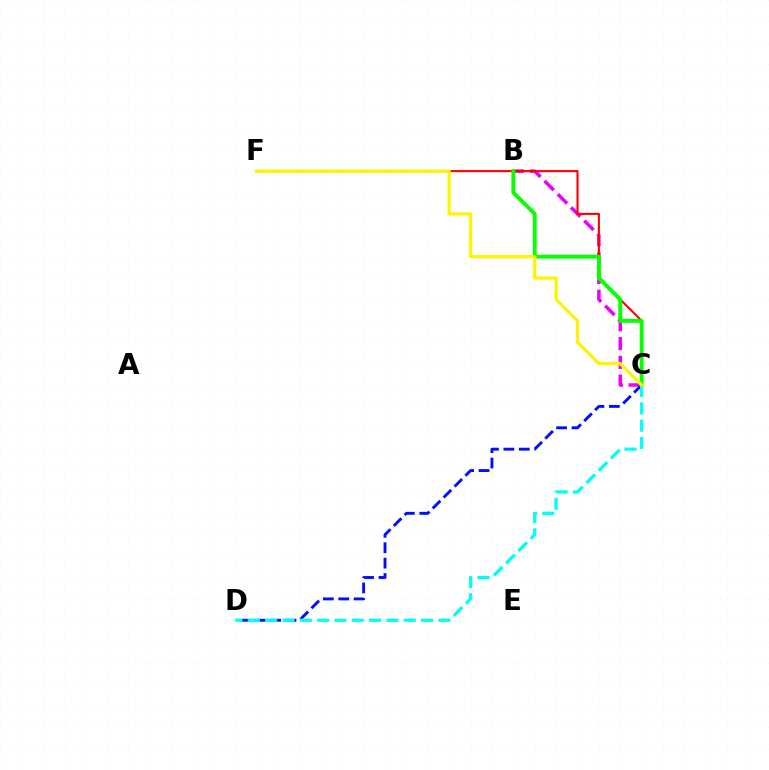{('B', 'C'): [{'color': '#ee00ff', 'line_style': 'dashed', 'thickness': 2.55}, {'color': '#08ff00', 'line_style': 'solid', 'thickness': 2.81}], ('C', 'F'): [{'color': '#ff0000', 'line_style': 'solid', 'thickness': 1.51}, {'color': '#fcf500', 'line_style': 'solid', 'thickness': 2.34}], ('C', 'D'): [{'color': '#0010ff', 'line_style': 'dashed', 'thickness': 2.09}, {'color': '#00fff6', 'line_style': 'dashed', 'thickness': 2.35}]}